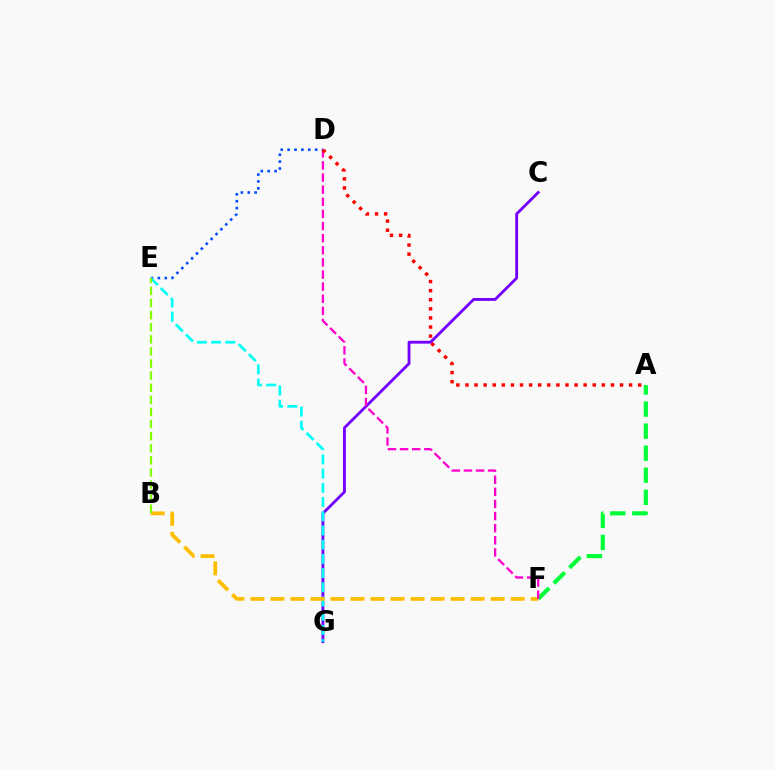{('C', 'G'): [{'color': '#7200ff', 'line_style': 'solid', 'thickness': 2.04}], ('A', 'F'): [{'color': '#00ff39', 'line_style': 'dashed', 'thickness': 3.0}], ('D', 'E'): [{'color': '#004bff', 'line_style': 'dotted', 'thickness': 1.87}], ('E', 'G'): [{'color': '#00fff6', 'line_style': 'dashed', 'thickness': 1.93}], ('B', 'F'): [{'color': '#ffbd00', 'line_style': 'dashed', 'thickness': 2.72}], ('B', 'E'): [{'color': '#84ff00', 'line_style': 'dashed', 'thickness': 1.64}], ('D', 'F'): [{'color': '#ff00cf', 'line_style': 'dashed', 'thickness': 1.65}], ('A', 'D'): [{'color': '#ff0000', 'line_style': 'dotted', 'thickness': 2.47}]}